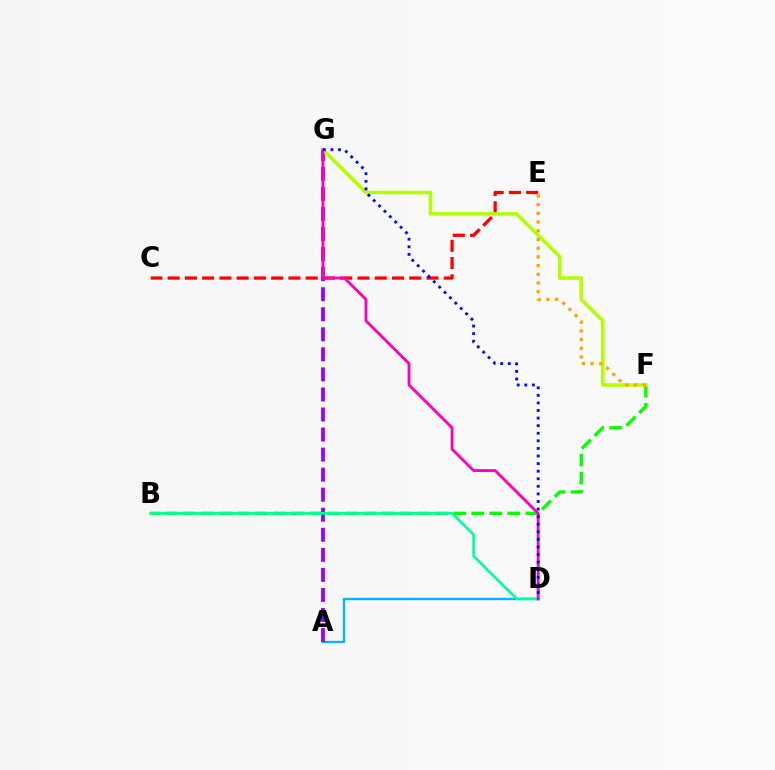{('C', 'E'): [{'color': '#ff0000', 'line_style': 'dashed', 'thickness': 2.34}], ('A', 'D'): [{'color': '#00b5ff', 'line_style': 'solid', 'thickness': 1.7}], ('B', 'F'): [{'color': '#08ff00', 'line_style': 'dashed', 'thickness': 2.45}], ('A', 'G'): [{'color': '#9b00ff', 'line_style': 'dashed', 'thickness': 2.72}], ('B', 'D'): [{'color': '#00ff9d', 'line_style': 'solid', 'thickness': 1.9}], ('F', 'G'): [{'color': '#b3ff00', 'line_style': 'solid', 'thickness': 2.56}], ('D', 'G'): [{'color': '#ff00bd', 'line_style': 'solid', 'thickness': 2.05}, {'color': '#0010ff', 'line_style': 'dotted', 'thickness': 2.06}], ('E', 'F'): [{'color': '#ffa500', 'line_style': 'dotted', 'thickness': 2.37}]}